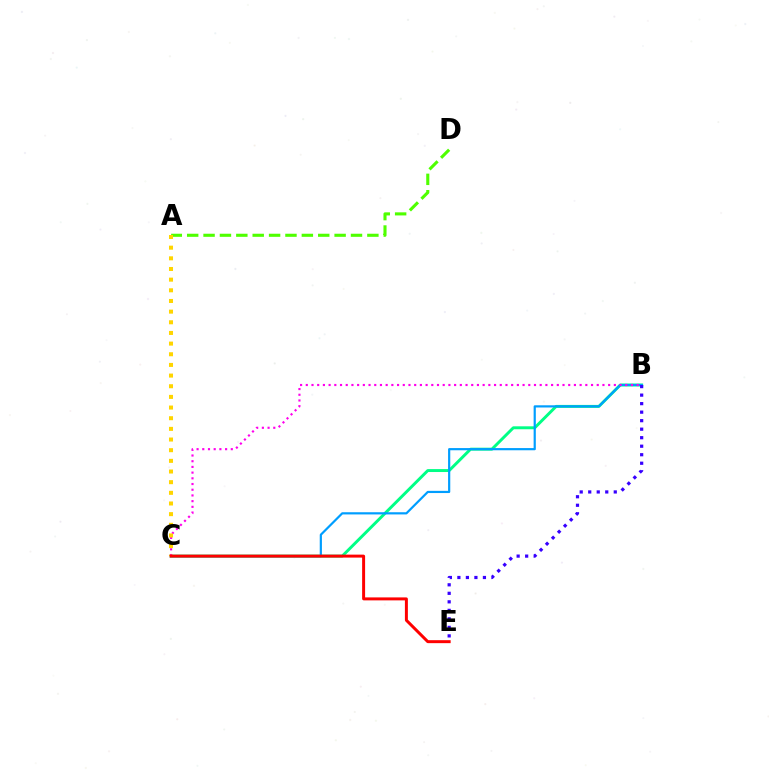{('B', 'C'): [{'color': '#00ff86', 'line_style': 'solid', 'thickness': 2.12}, {'color': '#009eff', 'line_style': 'solid', 'thickness': 1.58}, {'color': '#ff00ed', 'line_style': 'dotted', 'thickness': 1.55}], ('B', 'E'): [{'color': '#3700ff', 'line_style': 'dotted', 'thickness': 2.31}], ('A', 'D'): [{'color': '#4fff00', 'line_style': 'dashed', 'thickness': 2.23}], ('A', 'C'): [{'color': '#ffd500', 'line_style': 'dotted', 'thickness': 2.9}], ('C', 'E'): [{'color': '#ff0000', 'line_style': 'solid', 'thickness': 2.14}]}